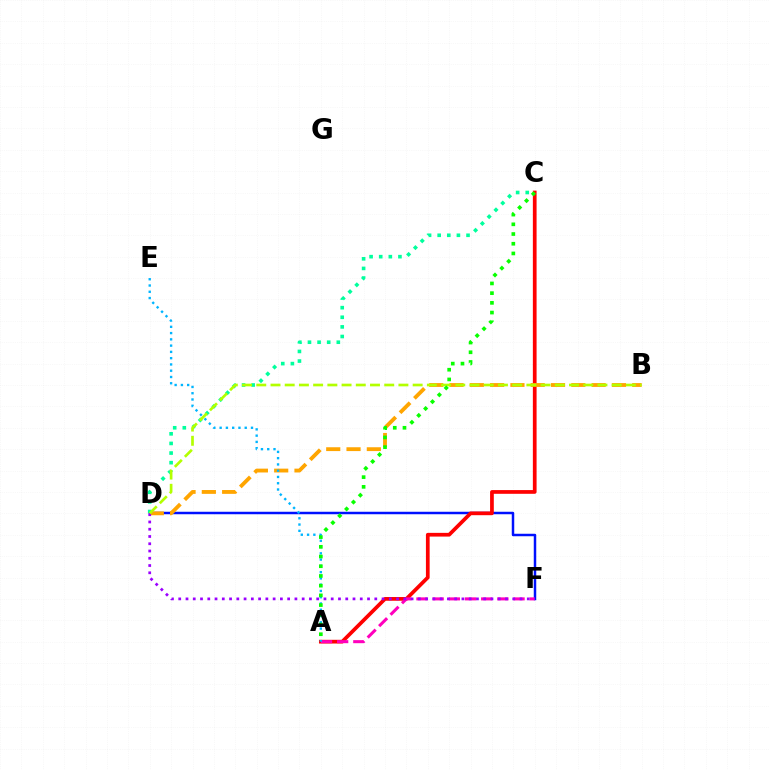{('D', 'F'): [{'color': '#0010ff', 'line_style': 'solid', 'thickness': 1.78}, {'color': '#9b00ff', 'line_style': 'dotted', 'thickness': 1.97}], ('A', 'C'): [{'color': '#ff0000', 'line_style': 'solid', 'thickness': 2.68}, {'color': '#08ff00', 'line_style': 'dotted', 'thickness': 2.64}], ('B', 'D'): [{'color': '#ffa500', 'line_style': 'dashed', 'thickness': 2.76}, {'color': '#b3ff00', 'line_style': 'dashed', 'thickness': 1.93}], ('C', 'D'): [{'color': '#00ff9d', 'line_style': 'dotted', 'thickness': 2.61}], ('A', 'F'): [{'color': '#ff00bd', 'line_style': 'dashed', 'thickness': 2.2}], ('A', 'E'): [{'color': '#00b5ff', 'line_style': 'dotted', 'thickness': 1.7}]}